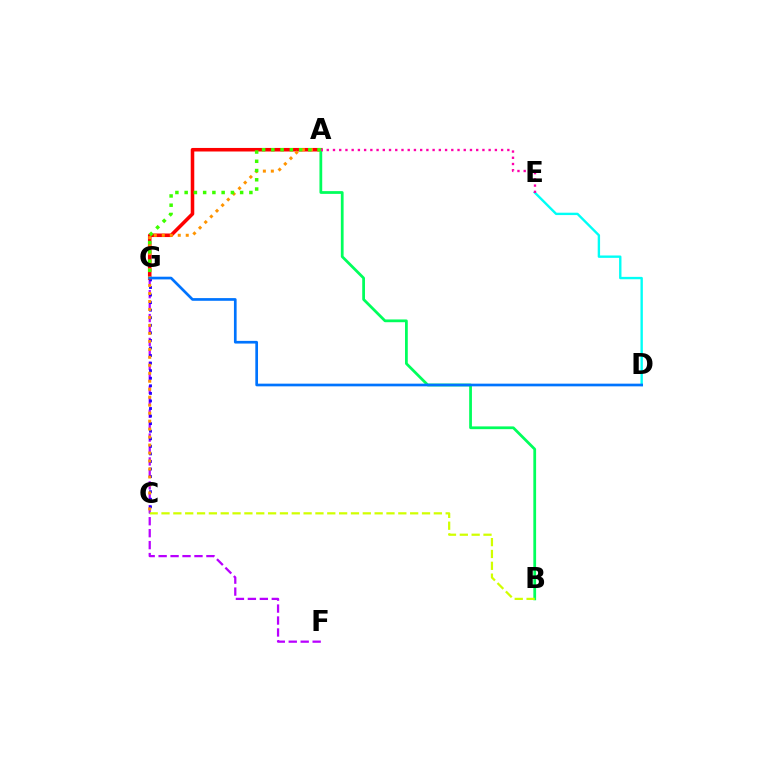{('F', 'G'): [{'color': '#b900ff', 'line_style': 'dashed', 'thickness': 1.62}], ('C', 'G'): [{'color': '#2500ff', 'line_style': 'dotted', 'thickness': 2.06}], ('A', 'G'): [{'color': '#ff0000', 'line_style': 'solid', 'thickness': 2.55}, {'color': '#3dff00', 'line_style': 'dotted', 'thickness': 2.51}], ('A', 'C'): [{'color': '#ff9400', 'line_style': 'dotted', 'thickness': 2.17}], ('D', 'E'): [{'color': '#00fff6', 'line_style': 'solid', 'thickness': 1.71}], ('A', 'B'): [{'color': '#00ff5c', 'line_style': 'solid', 'thickness': 1.99}], ('D', 'G'): [{'color': '#0074ff', 'line_style': 'solid', 'thickness': 1.94}], ('B', 'C'): [{'color': '#d1ff00', 'line_style': 'dashed', 'thickness': 1.61}], ('A', 'E'): [{'color': '#ff00ac', 'line_style': 'dotted', 'thickness': 1.69}]}